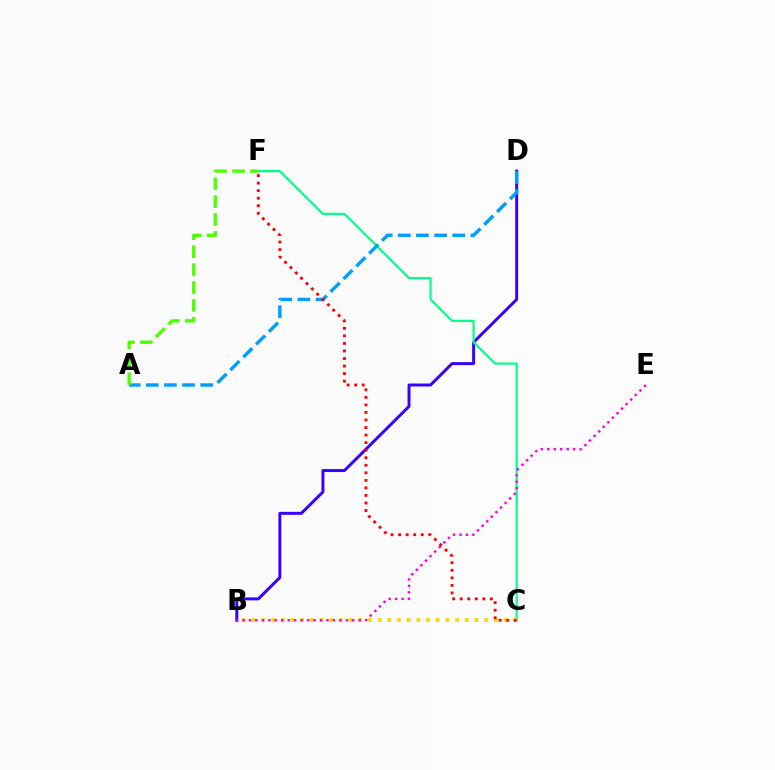{('B', 'D'): [{'color': '#3700ff', 'line_style': 'solid', 'thickness': 2.13}], ('C', 'F'): [{'color': '#00ff86', 'line_style': 'solid', 'thickness': 1.56}, {'color': '#ff0000', 'line_style': 'dotted', 'thickness': 2.05}], ('A', 'D'): [{'color': '#009eff', 'line_style': 'dashed', 'thickness': 2.46}], ('B', 'C'): [{'color': '#ffd500', 'line_style': 'dotted', 'thickness': 2.63}], ('B', 'E'): [{'color': '#ff00ed', 'line_style': 'dotted', 'thickness': 1.76}], ('A', 'F'): [{'color': '#4fff00', 'line_style': 'dashed', 'thickness': 2.43}]}